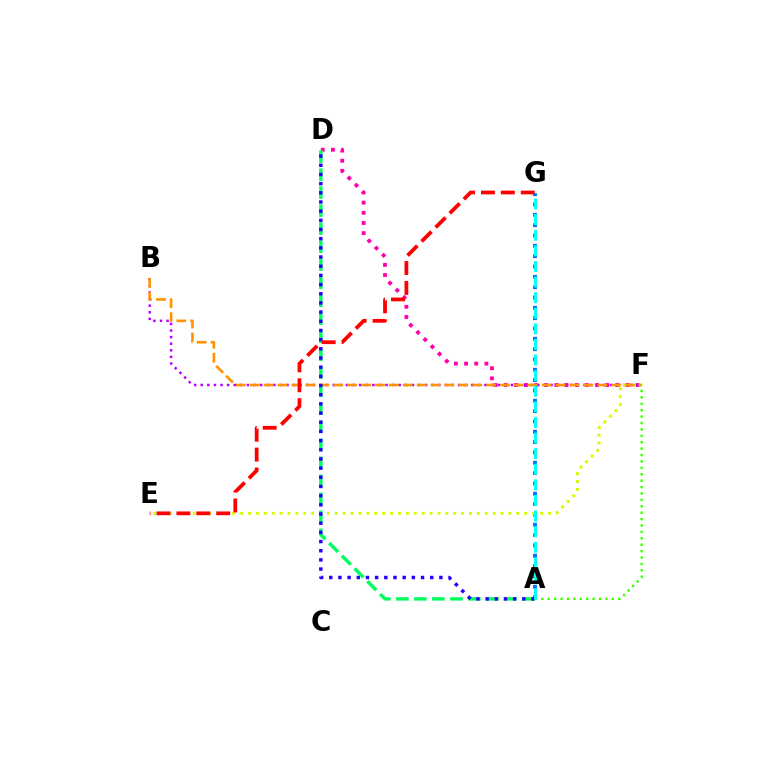{('A', 'G'): [{'color': '#0074ff', 'line_style': 'dotted', 'thickness': 2.81}, {'color': '#00fff6', 'line_style': 'dashed', 'thickness': 2.12}], ('D', 'F'): [{'color': '#ff00ac', 'line_style': 'dotted', 'thickness': 2.76}], ('B', 'F'): [{'color': '#b900ff', 'line_style': 'dotted', 'thickness': 1.79}, {'color': '#ff9400', 'line_style': 'dashed', 'thickness': 1.89}], ('E', 'F'): [{'color': '#d1ff00', 'line_style': 'dotted', 'thickness': 2.14}], ('A', 'D'): [{'color': '#00ff5c', 'line_style': 'dashed', 'thickness': 2.45}, {'color': '#2500ff', 'line_style': 'dotted', 'thickness': 2.49}], ('E', 'G'): [{'color': '#ff0000', 'line_style': 'dashed', 'thickness': 2.71}], ('A', 'F'): [{'color': '#3dff00', 'line_style': 'dotted', 'thickness': 1.74}]}